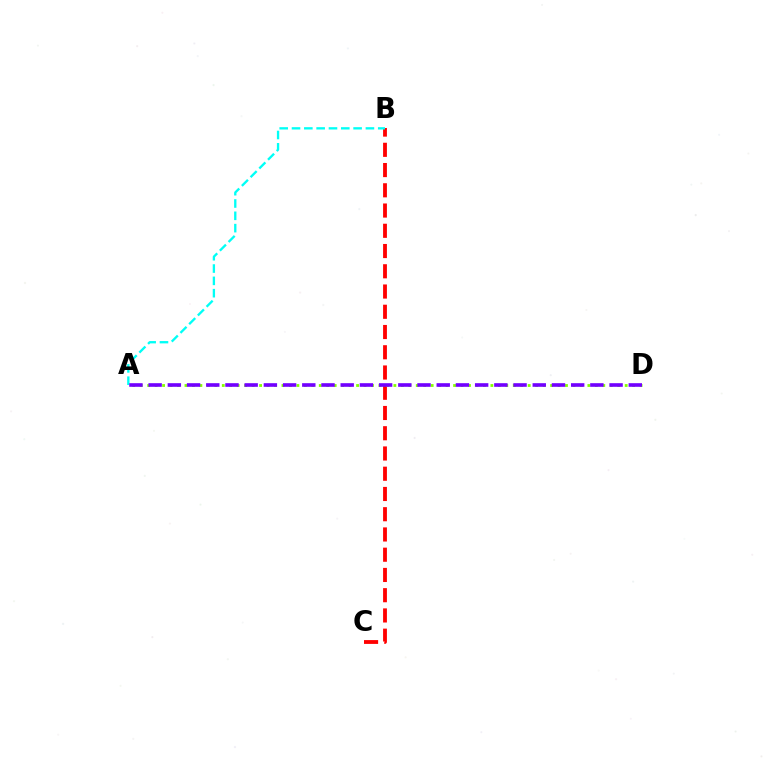{('B', 'C'): [{'color': '#ff0000', 'line_style': 'dashed', 'thickness': 2.75}], ('A', 'B'): [{'color': '#00fff6', 'line_style': 'dashed', 'thickness': 1.67}], ('A', 'D'): [{'color': '#84ff00', 'line_style': 'dotted', 'thickness': 2.03}, {'color': '#7200ff', 'line_style': 'dashed', 'thickness': 2.61}]}